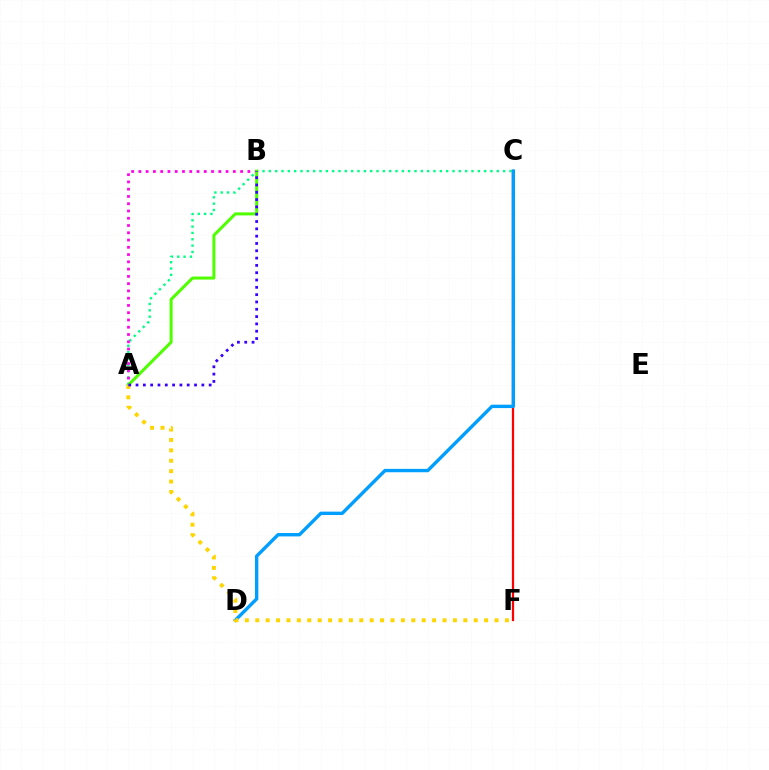{('A', 'C'): [{'color': '#00ff86', 'line_style': 'dotted', 'thickness': 1.72}], ('A', 'B'): [{'color': '#ff00ed', 'line_style': 'dotted', 'thickness': 1.97}, {'color': '#4fff00', 'line_style': 'solid', 'thickness': 2.18}, {'color': '#3700ff', 'line_style': 'dotted', 'thickness': 1.99}], ('C', 'F'): [{'color': '#ff0000', 'line_style': 'solid', 'thickness': 1.61}], ('C', 'D'): [{'color': '#009eff', 'line_style': 'solid', 'thickness': 2.43}], ('A', 'F'): [{'color': '#ffd500', 'line_style': 'dotted', 'thickness': 2.83}]}